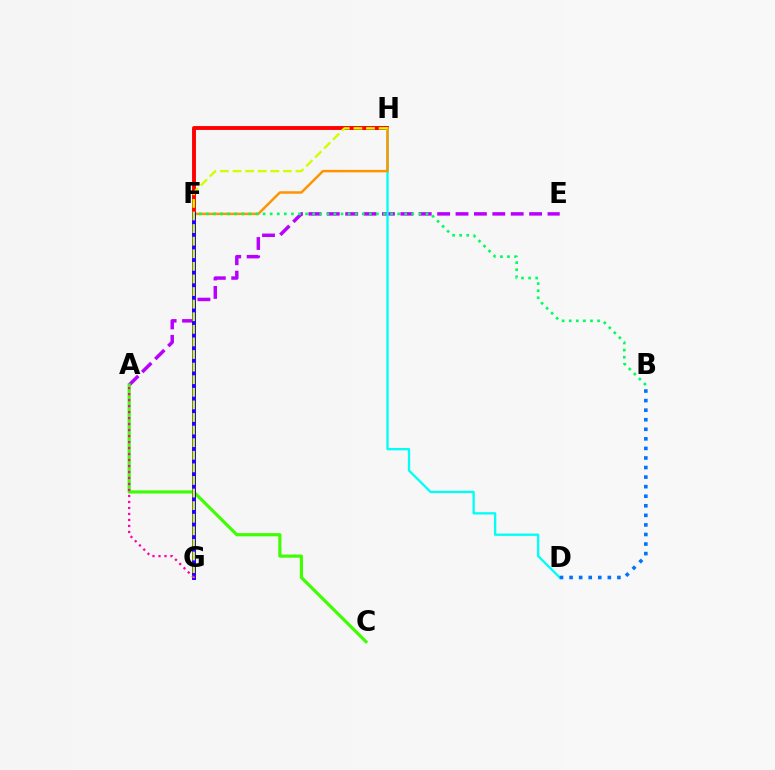{('A', 'E'): [{'color': '#b900ff', 'line_style': 'dashed', 'thickness': 2.5}], ('F', 'H'): [{'color': '#ff0000', 'line_style': 'solid', 'thickness': 2.8}, {'color': '#ff9400', 'line_style': 'solid', 'thickness': 1.79}], ('A', 'C'): [{'color': '#3dff00', 'line_style': 'solid', 'thickness': 2.28}], ('D', 'H'): [{'color': '#00fff6', 'line_style': 'solid', 'thickness': 1.68}], ('B', 'F'): [{'color': '#00ff5c', 'line_style': 'dotted', 'thickness': 1.92}], ('F', 'G'): [{'color': '#2500ff', 'line_style': 'solid', 'thickness': 2.84}], ('A', 'G'): [{'color': '#ff00ac', 'line_style': 'dotted', 'thickness': 1.63}], ('B', 'D'): [{'color': '#0074ff', 'line_style': 'dotted', 'thickness': 2.6}], ('G', 'H'): [{'color': '#d1ff00', 'line_style': 'dashed', 'thickness': 1.71}]}